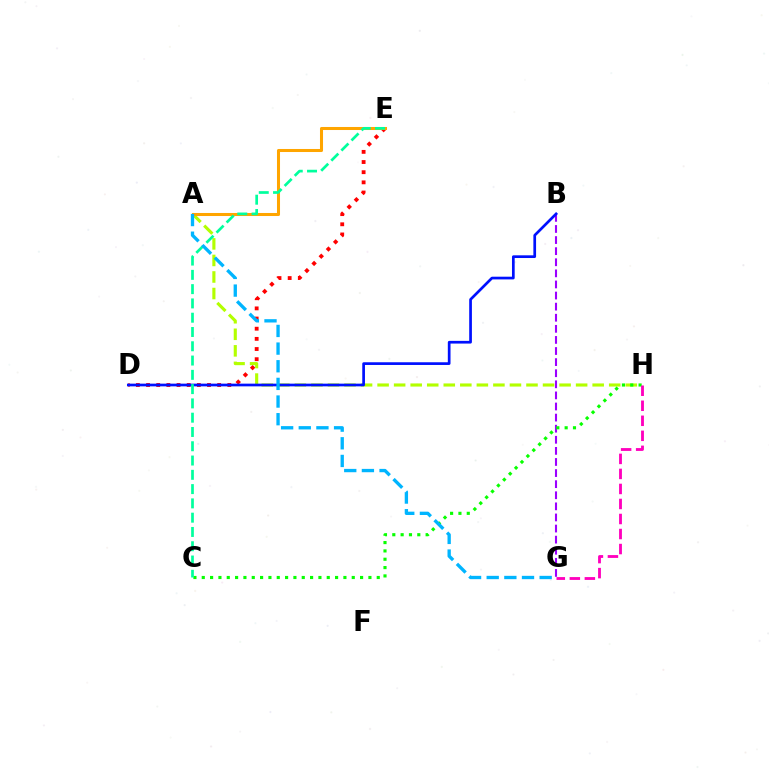{('D', 'E'): [{'color': '#ff0000', 'line_style': 'dotted', 'thickness': 2.76}], ('A', 'H'): [{'color': '#b3ff00', 'line_style': 'dashed', 'thickness': 2.25}], ('B', 'G'): [{'color': '#9b00ff', 'line_style': 'dashed', 'thickness': 1.51}], ('C', 'H'): [{'color': '#08ff00', 'line_style': 'dotted', 'thickness': 2.26}], ('B', 'D'): [{'color': '#0010ff', 'line_style': 'solid', 'thickness': 1.95}], ('A', 'E'): [{'color': '#ffa500', 'line_style': 'solid', 'thickness': 2.19}], ('C', 'E'): [{'color': '#00ff9d', 'line_style': 'dashed', 'thickness': 1.94}], ('A', 'G'): [{'color': '#00b5ff', 'line_style': 'dashed', 'thickness': 2.4}], ('G', 'H'): [{'color': '#ff00bd', 'line_style': 'dashed', 'thickness': 2.04}]}